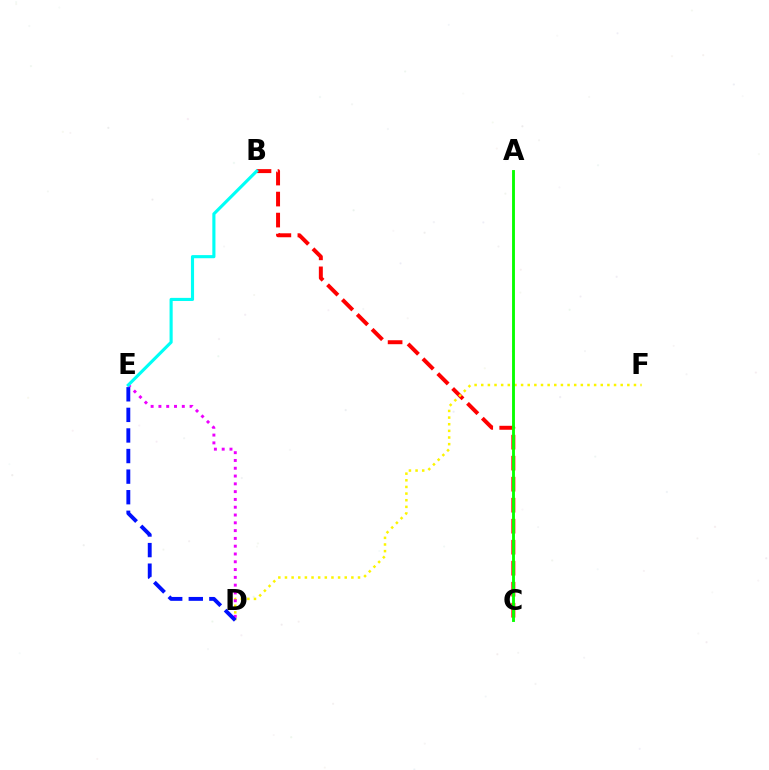{('B', 'C'): [{'color': '#ff0000', 'line_style': 'dashed', 'thickness': 2.85}], ('D', 'F'): [{'color': '#fcf500', 'line_style': 'dotted', 'thickness': 1.8}], ('D', 'E'): [{'color': '#ee00ff', 'line_style': 'dotted', 'thickness': 2.12}, {'color': '#0010ff', 'line_style': 'dashed', 'thickness': 2.8}], ('A', 'C'): [{'color': '#08ff00', 'line_style': 'solid', 'thickness': 2.07}], ('B', 'E'): [{'color': '#00fff6', 'line_style': 'solid', 'thickness': 2.25}]}